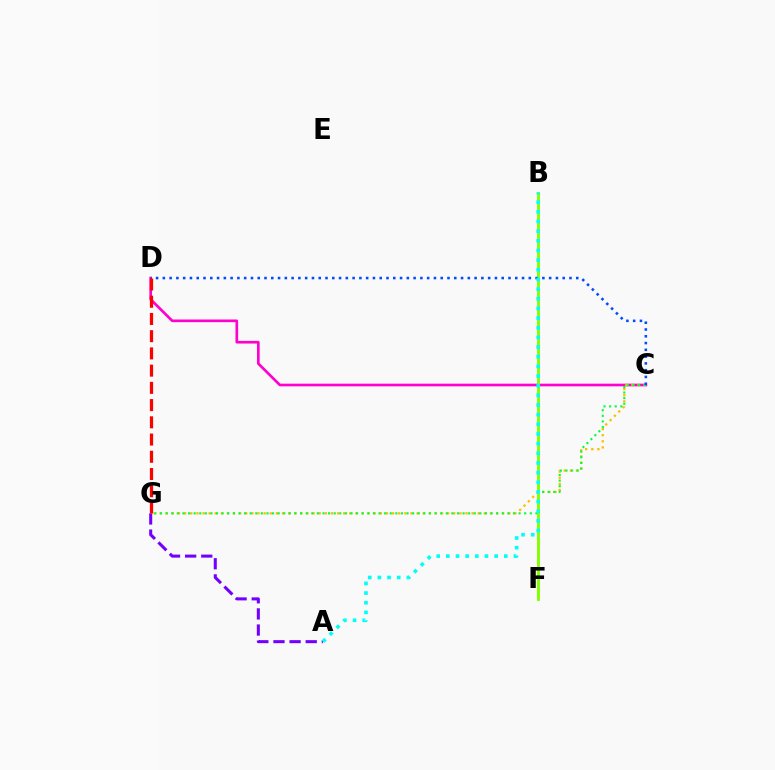{('C', 'D'): [{'color': '#ff00cf', 'line_style': 'solid', 'thickness': 1.92}, {'color': '#004bff', 'line_style': 'dotted', 'thickness': 1.84}], ('A', 'G'): [{'color': '#7200ff', 'line_style': 'dashed', 'thickness': 2.19}], ('C', 'G'): [{'color': '#ffbd00', 'line_style': 'dotted', 'thickness': 1.66}, {'color': '#00ff39', 'line_style': 'dotted', 'thickness': 1.52}], ('B', 'F'): [{'color': '#84ff00', 'line_style': 'solid', 'thickness': 2.09}], ('D', 'G'): [{'color': '#ff0000', 'line_style': 'dashed', 'thickness': 2.34}], ('A', 'B'): [{'color': '#00fff6', 'line_style': 'dotted', 'thickness': 2.62}]}